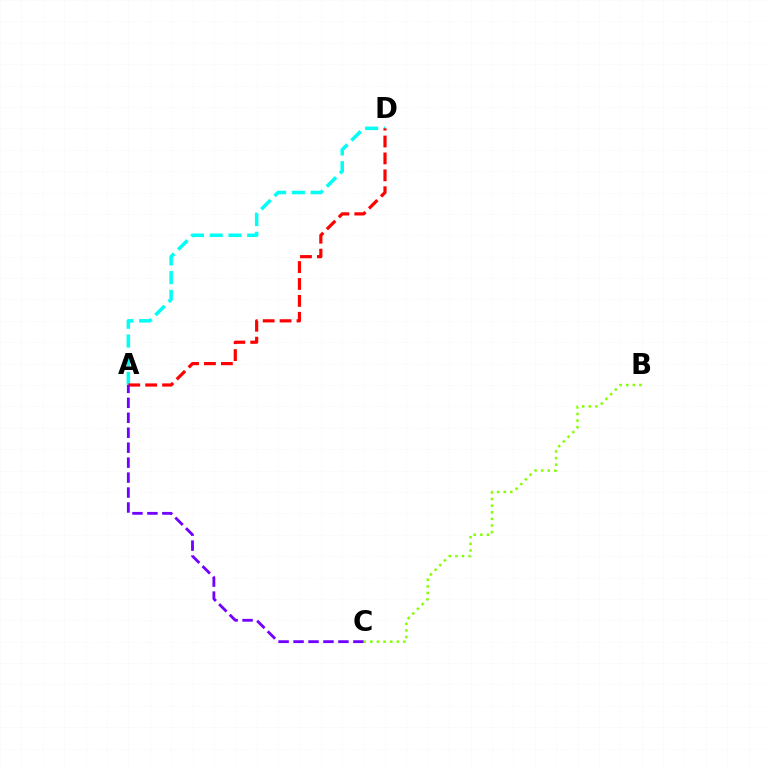{('A', 'D'): [{'color': '#00fff6', 'line_style': 'dashed', 'thickness': 2.54}, {'color': '#ff0000', 'line_style': 'dashed', 'thickness': 2.3}], ('B', 'C'): [{'color': '#84ff00', 'line_style': 'dotted', 'thickness': 1.8}], ('A', 'C'): [{'color': '#7200ff', 'line_style': 'dashed', 'thickness': 2.03}]}